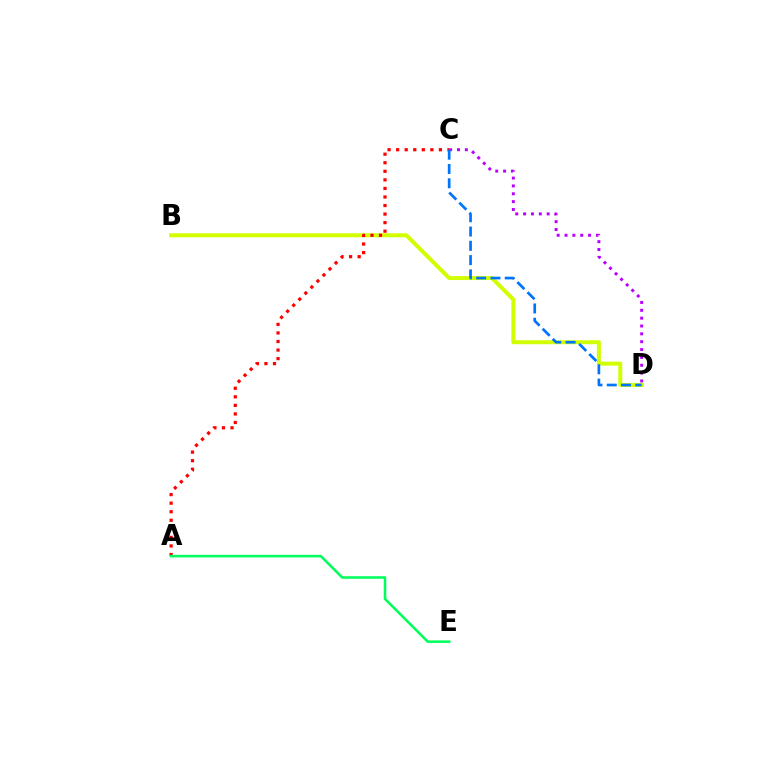{('B', 'D'): [{'color': '#d1ff00', 'line_style': 'solid', 'thickness': 2.87}], ('A', 'C'): [{'color': '#ff0000', 'line_style': 'dotted', 'thickness': 2.32}], ('A', 'E'): [{'color': '#00ff5c', 'line_style': 'solid', 'thickness': 1.84}], ('C', 'D'): [{'color': '#b900ff', 'line_style': 'dotted', 'thickness': 2.13}, {'color': '#0074ff', 'line_style': 'dashed', 'thickness': 1.94}]}